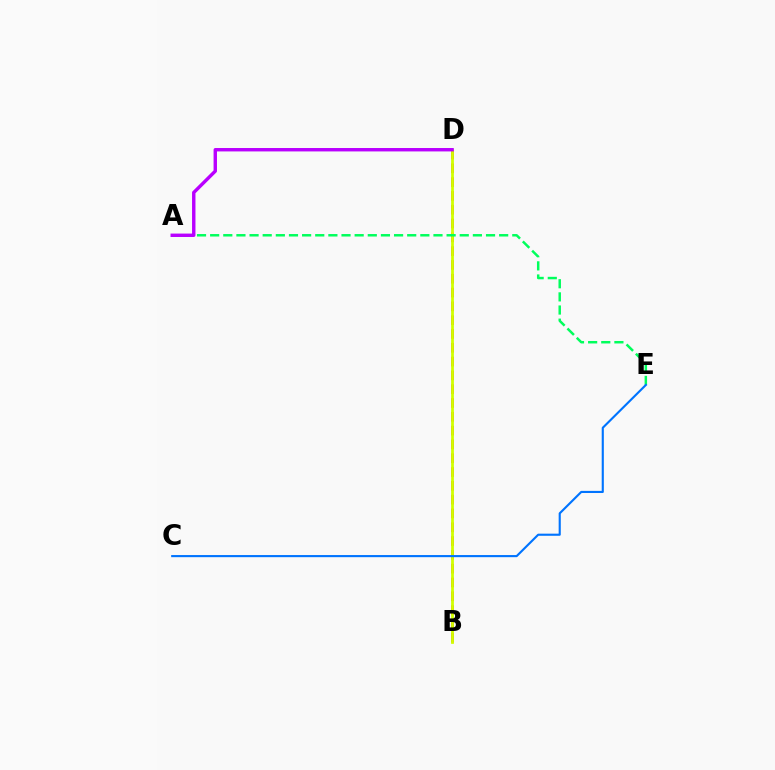{('B', 'D'): [{'color': '#ff0000', 'line_style': 'dashed', 'thickness': 1.88}, {'color': '#d1ff00', 'line_style': 'solid', 'thickness': 2.0}], ('A', 'E'): [{'color': '#00ff5c', 'line_style': 'dashed', 'thickness': 1.78}], ('C', 'E'): [{'color': '#0074ff', 'line_style': 'solid', 'thickness': 1.53}], ('A', 'D'): [{'color': '#b900ff', 'line_style': 'solid', 'thickness': 2.45}]}